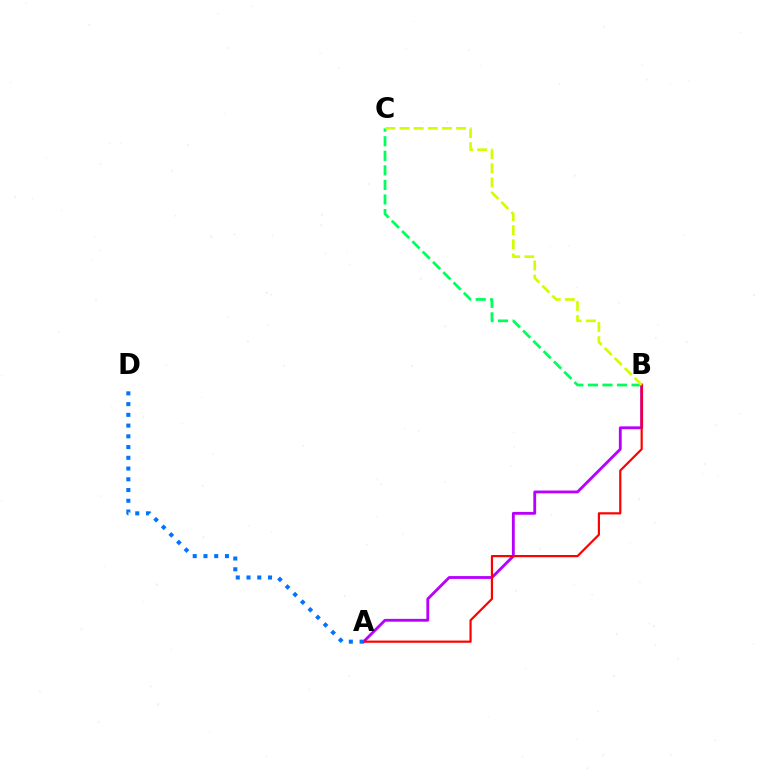{('B', 'C'): [{'color': '#00ff5c', 'line_style': 'dashed', 'thickness': 1.98}, {'color': '#d1ff00', 'line_style': 'dashed', 'thickness': 1.92}], ('A', 'B'): [{'color': '#b900ff', 'line_style': 'solid', 'thickness': 2.04}, {'color': '#ff0000', 'line_style': 'solid', 'thickness': 1.58}], ('A', 'D'): [{'color': '#0074ff', 'line_style': 'dotted', 'thickness': 2.92}]}